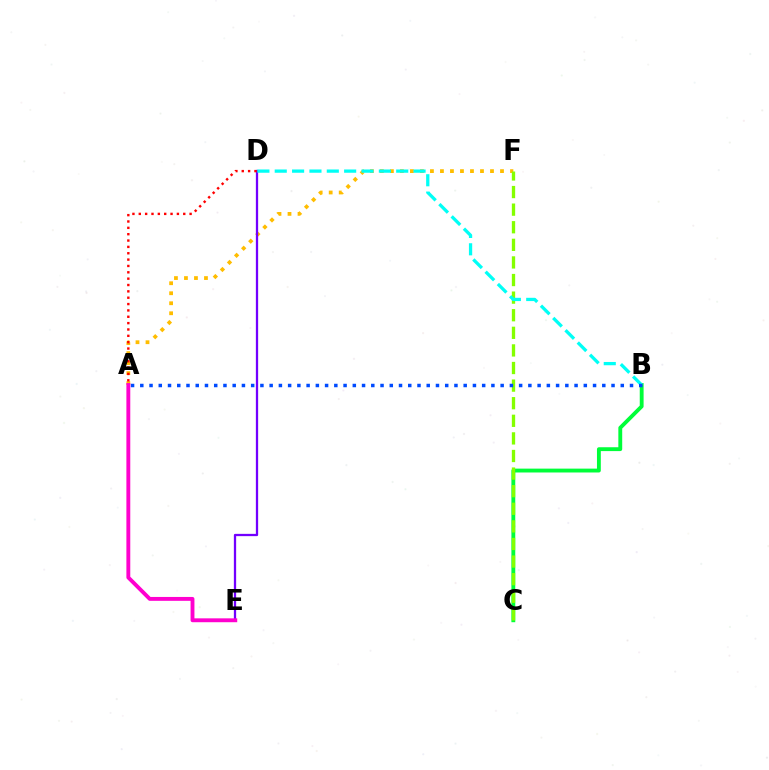{('B', 'C'): [{'color': '#00ff39', 'line_style': 'solid', 'thickness': 2.78}], ('A', 'F'): [{'color': '#ffbd00', 'line_style': 'dotted', 'thickness': 2.72}], ('D', 'E'): [{'color': '#7200ff', 'line_style': 'solid', 'thickness': 1.64}], ('C', 'F'): [{'color': '#84ff00', 'line_style': 'dashed', 'thickness': 2.39}], ('A', 'D'): [{'color': '#ff0000', 'line_style': 'dotted', 'thickness': 1.73}], ('B', 'D'): [{'color': '#00fff6', 'line_style': 'dashed', 'thickness': 2.36}], ('A', 'B'): [{'color': '#004bff', 'line_style': 'dotted', 'thickness': 2.51}], ('A', 'E'): [{'color': '#ff00cf', 'line_style': 'solid', 'thickness': 2.79}]}